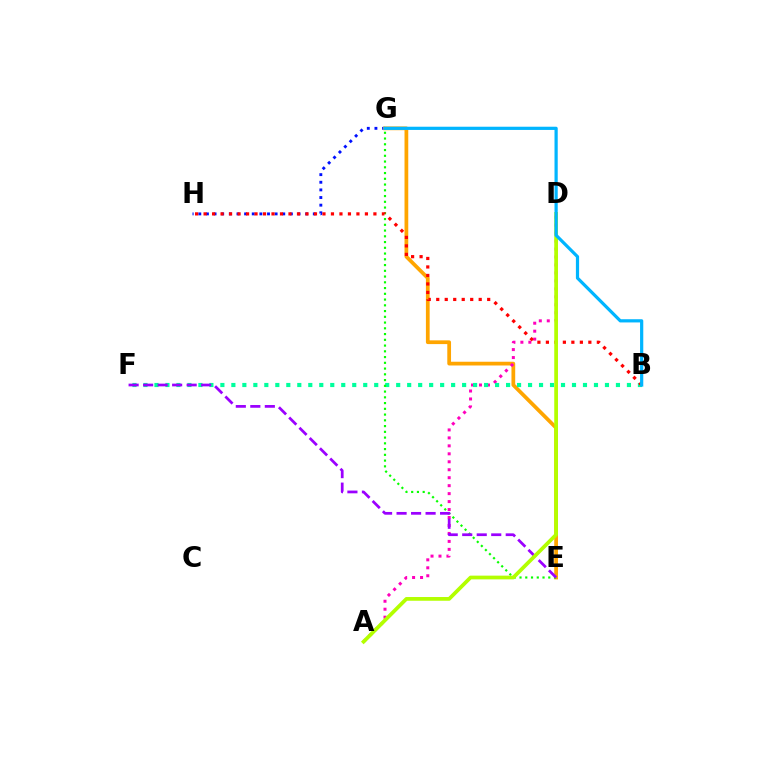{('G', 'H'): [{'color': '#0010ff', 'line_style': 'dotted', 'thickness': 2.07}], ('E', 'G'): [{'color': '#ffa500', 'line_style': 'solid', 'thickness': 2.7}, {'color': '#08ff00', 'line_style': 'dotted', 'thickness': 1.56}], ('A', 'D'): [{'color': '#ff00bd', 'line_style': 'dotted', 'thickness': 2.16}, {'color': '#b3ff00', 'line_style': 'solid', 'thickness': 2.69}], ('B', 'F'): [{'color': '#00ff9d', 'line_style': 'dotted', 'thickness': 2.99}], ('E', 'F'): [{'color': '#9b00ff', 'line_style': 'dashed', 'thickness': 1.97}], ('B', 'H'): [{'color': '#ff0000', 'line_style': 'dotted', 'thickness': 2.31}], ('B', 'G'): [{'color': '#00b5ff', 'line_style': 'solid', 'thickness': 2.31}]}